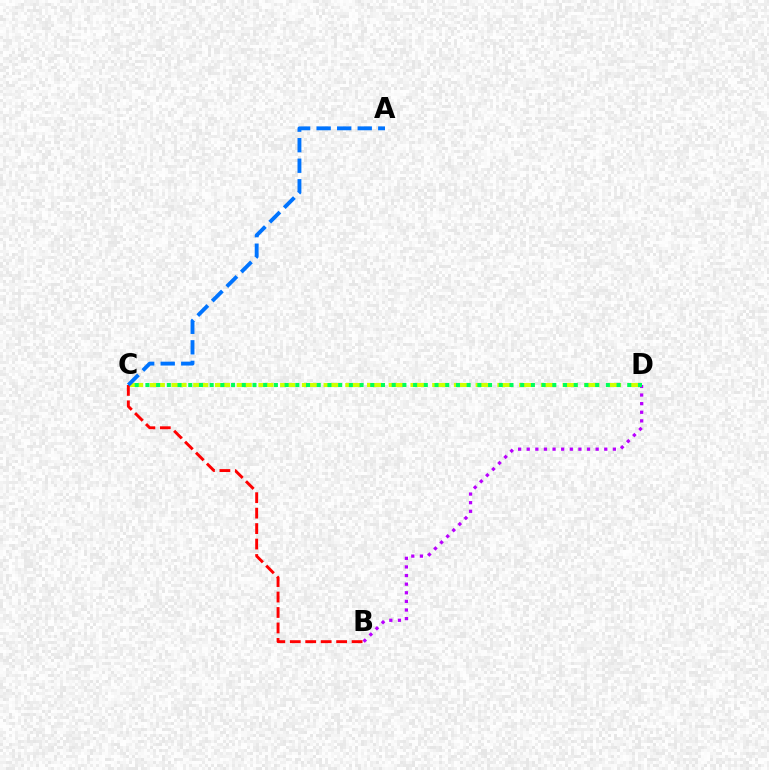{('B', 'D'): [{'color': '#b900ff', 'line_style': 'dotted', 'thickness': 2.34}], ('C', 'D'): [{'color': '#d1ff00', 'line_style': 'dashed', 'thickness': 2.95}, {'color': '#00ff5c', 'line_style': 'dotted', 'thickness': 2.91}], ('B', 'C'): [{'color': '#ff0000', 'line_style': 'dashed', 'thickness': 2.1}], ('A', 'C'): [{'color': '#0074ff', 'line_style': 'dashed', 'thickness': 2.79}]}